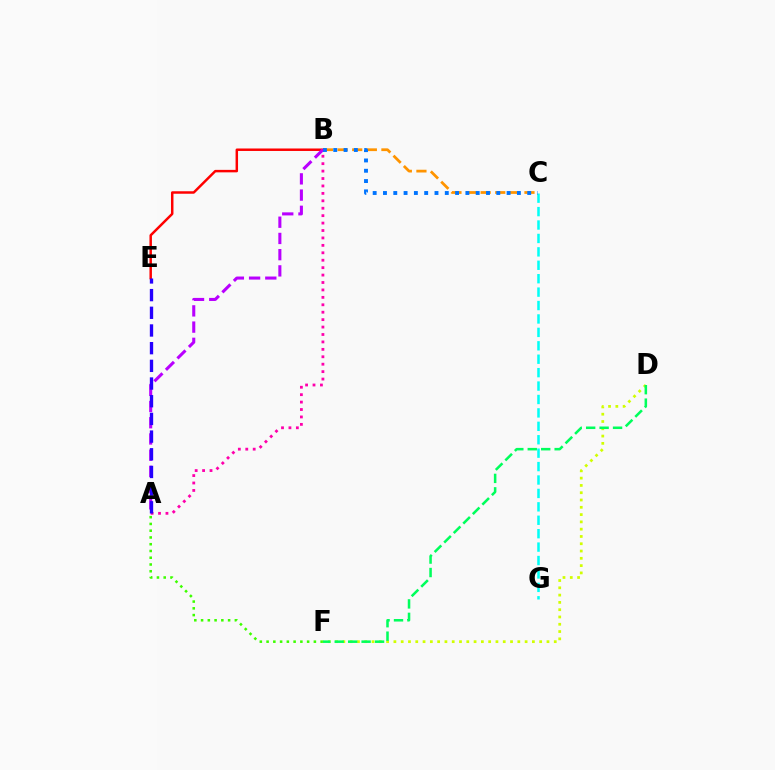{('B', 'C'): [{'color': '#ff9400', 'line_style': 'dashed', 'thickness': 1.98}, {'color': '#0074ff', 'line_style': 'dotted', 'thickness': 2.8}], ('B', 'E'): [{'color': '#ff0000', 'line_style': 'solid', 'thickness': 1.78}], ('C', 'G'): [{'color': '#00fff6', 'line_style': 'dashed', 'thickness': 1.82}], ('A', 'F'): [{'color': '#3dff00', 'line_style': 'dotted', 'thickness': 1.84}], ('A', 'B'): [{'color': '#b900ff', 'line_style': 'dashed', 'thickness': 2.2}, {'color': '#ff00ac', 'line_style': 'dotted', 'thickness': 2.02}], ('D', 'F'): [{'color': '#d1ff00', 'line_style': 'dotted', 'thickness': 1.98}, {'color': '#00ff5c', 'line_style': 'dashed', 'thickness': 1.83}], ('A', 'E'): [{'color': '#2500ff', 'line_style': 'dashed', 'thickness': 2.4}]}